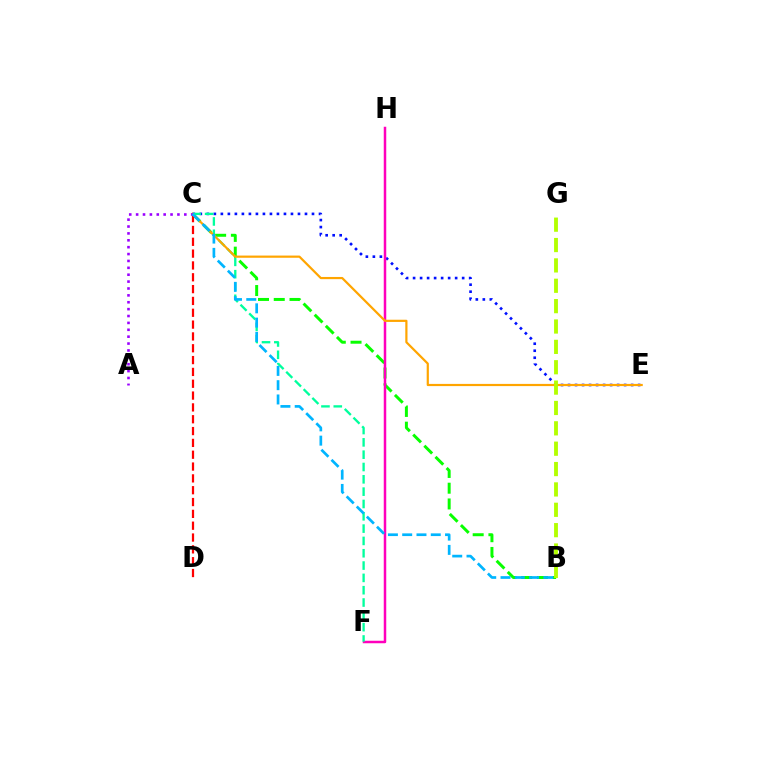{('C', 'E'): [{'color': '#0010ff', 'line_style': 'dotted', 'thickness': 1.9}, {'color': '#ffa500', 'line_style': 'solid', 'thickness': 1.58}], ('B', 'C'): [{'color': '#08ff00', 'line_style': 'dashed', 'thickness': 2.14}, {'color': '#00b5ff', 'line_style': 'dashed', 'thickness': 1.94}], ('F', 'H'): [{'color': '#ff00bd', 'line_style': 'solid', 'thickness': 1.8}], ('C', 'F'): [{'color': '#00ff9d', 'line_style': 'dashed', 'thickness': 1.67}], ('C', 'D'): [{'color': '#ff0000', 'line_style': 'dashed', 'thickness': 1.61}], ('A', 'C'): [{'color': '#9b00ff', 'line_style': 'dotted', 'thickness': 1.87}], ('B', 'G'): [{'color': '#b3ff00', 'line_style': 'dashed', 'thickness': 2.77}]}